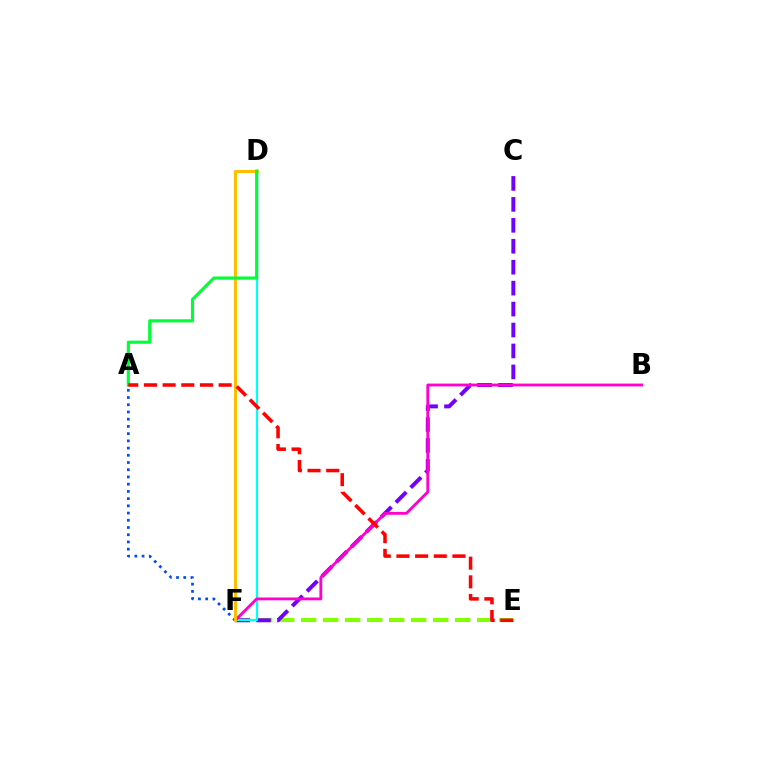{('E', 'F'): [{'color': '#84ff00', 'line_style': 'dashed', 'thickness': 2.99}], ('C', 'F'): [{'color': '#7200ff', 'line_style': 'dashed', 'thickness': 2.85}], ('D', 'F'): [{'color': '#00fff6', 'line_style': 'solid', 'thickness': 1.59}, {'color': '#ffbd00', 'line_style': 'solid', 'thickness': 2.19}], ('B', 'F'): [{'color': '#ff00cf', 'line_style': 'solid', 'thickness': 2.04}], ('A', 'F'): [{'color': '#004bff', 'line_style': 'dotted', 'thickness': 1.96}], ('A', 'D'): [{'color': '#00ff39', 'line_style': 'solid', 'thickness': 2.27}], ('A', 'E'): [{'color': '#ff0000', 'line_style': 'dashed', 'thickness': 2.54}]}